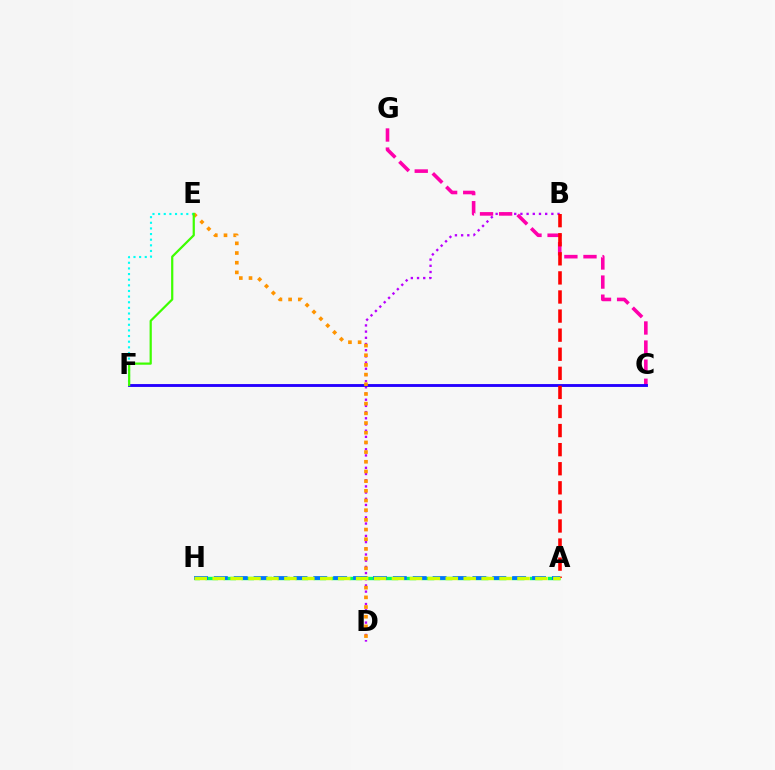{('B', 'D'): [{'color': '#b900ff', 'line_style': 'dotted', 'thickness': 1.68}], ('A', 'H'): [{'color': '#00ff5c', 'line_style': 'dashed', 'thickness': 2.45}, {'color': '#0074ff', 'line_style': 'dashed', 'thickness': 2.7}, {'color': '#d1ff00', 'line_style': 'dashed', 'thickness': 2.44}], ('E', 'F'): [{'color': '#00fff6', 'line_style': 'dotted', 'thickness': 1.53}, {'color': '#3dff00', 'line_style': 'solid', 'thickness': 1.6}], ('C', 'G'): [{'color': '#ff00ac', 'line_style': 'dashed', 'thickness': 2.59}], ('C', 'F'): [{'color': '#2500ff', 'line_style': 'solid', 'thickness': 2.07}], ('A', 'B'): [{'color': '#ff0000', 'line_style': 'dashed', 'thickness': 2.59}], ('D', 'E'): [{'color': '#ff9400', 'line_style': 'dotted', 'thickness': 2.63}]}